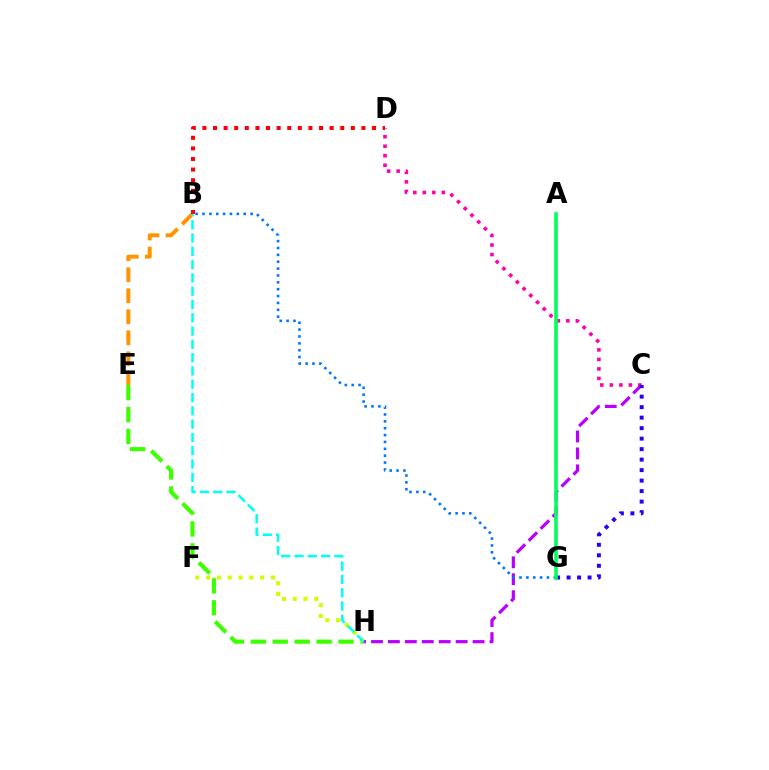{('C', 'D'): [{'color': '#ff00ac', 'line_style': 'dotted', 'thickness': 2.58}], ('E', 'H'): [{'color': '#3dff00', 'line_style': 'dashed', 'thickness': 2.98}], ('F', 'H'): [{'color': '#d1ff00', 'line_style': 'dotted', 'thickness': 2.93}], ('B', 'E'): [{'color': '#ff9400', 'line_style': 'dashed', 'thickness': 2.86}], ('C', 'H'): [{'color': '#b900ff', 'line_style': 'dashed', 'thickness': 2.3}], ('B', 'D'): [{'color': '#ff0000', 'line_style': 'dotted', 'thickness': 2.88}], ('B', 'G'): [{'color': '#0074ff', 'line_style': 'dotted', 'thickness': 1.87}], ('C', 'G'): [{'color': '#2500ff', 'line_style': 'dotted', 'thickness': 2.85}], ('B', 'H'): [{'color': '#00fff6', 'line_style': 'dashed', 'thickness': 1.81}], ('A', 'G'): [{'color': '#00ff5c', 'line_style': 'solid', 'thickness': 2.59}]}